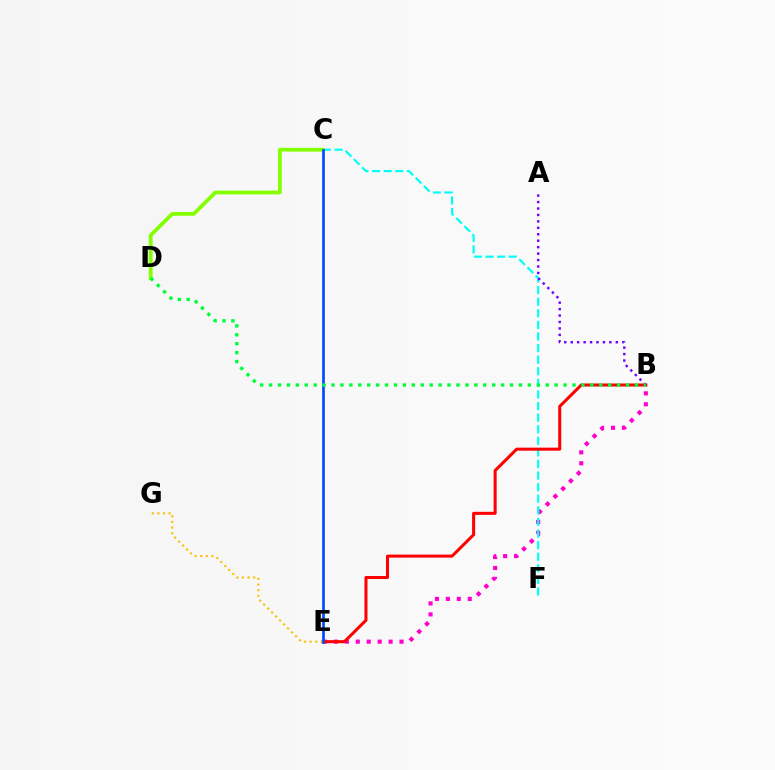{('B', 'E'): [{'color': '#ff00cf', 'line_style': 'dotted', 'thickness': 2.97}, {'color': '#ff0000', 'line_style': 'solid', 'thickness': 2.18}], ('C', 'F'): [{'color': '#00fff6', 'line_style': 'dashed', 'thickness': 1.57}], ('A', 'B'): [{'color': '#7200ff', 'line_style': 'dotted', 'thickness': 1.75}], ('C', 'D'): [{'color': '#84ff00', 'line_style': 'solid', 'thickness': 2.71}], ('E', 'G'): [{'color': '#ffbd00', 'line_style': 'dotted', 'thickness': 1.53}], ('C', 'E'): [{'color': '#004bff', 'line_style': 'solid', 'thickness': 1.93}], ('B', 'D'): [{'color': '#00ff39', 'line_style': 'dotted', 'thickness': 2.42}]}